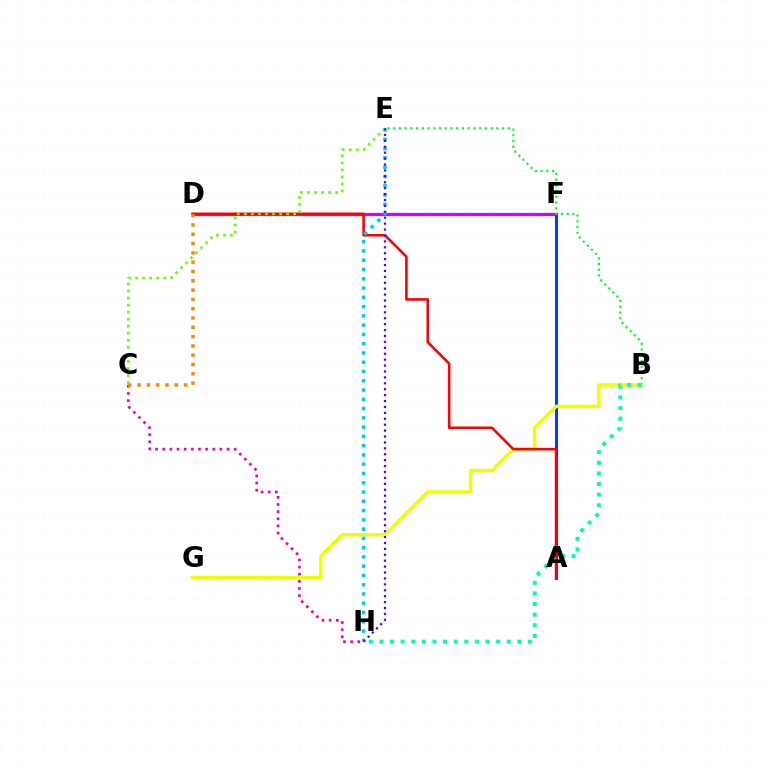{('D', 'F'): [{'color': '#d600ff', 'line_style': 'solid', 'thickness': 2.32}], ('A', 'F'): [{'color': '#003fff', 'line_style': 'solid', 'thickness': 2.21}], ('C', 'H'): [{'color': '#ff00a0', 'line_style': 'dotted', 'thickness': 1.94}], ('B', 'E'): [{'color': '#00ff27', 'line_style': 'dotted', 'thickness': 1.56}], ('B', 'G'): [{'color': '#eeff00', 'line_style': 'solid', 'thickness': 2.47}], ('A', 'D'): [{'color': '#ff0000', 'line_style': 'solid', 'thickness': 1.86}], ('E', 'H'): [{'color': '#00c7ff', 'line_style': 'dotted', 'thickness': 2.52}, {'color': '#4f00ff', 'line_style': 'dotted', 'thickness': 1.61}], ('C', 'E'): [{'color': '#66ff00', 'line_style': 'dotted', 'thickness': 1.91}], ('B', 'H'): [{'color': '#00ffaf', 'line_style': 'dotted', 'thickness': 2.88}], ('C', 'D'): [{'color': '#ff8800', 'line_style': 'dotted', 'thickness': 2.53}]}